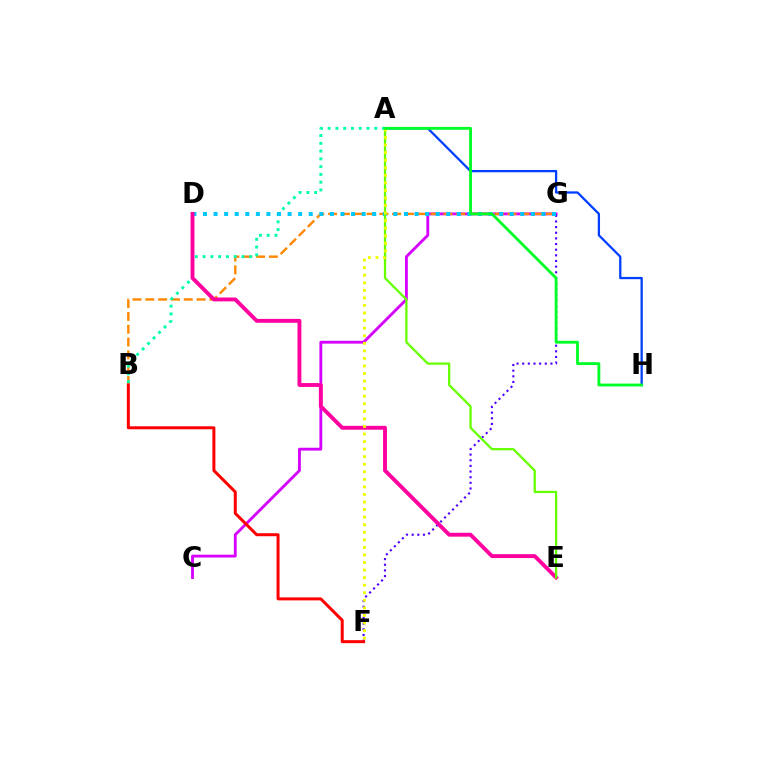{('C', 'G'): [{'color': '#d600ff', 'line_style': 'solid', 'thickness': 2.04}], ('A', 'H'): [{'color': '#003fff', 'line_style': 'solid', 'thickness': 1.64}, {'color': '#00ff27', 'line_style': 'solid', 'thickness': 2.05}], ('B', 'G'): [{'color': '#ff8800', 'line_style': 'dashed', 'thickness': 1.74}], ('F', 'G'): [{'color': '#4f00ff', 'line_style': 'dotted', 'thickness': 1.53}], ('A', 'B'): [{'color': '#00ffaf', 'line_style': 'dotted', 'thickness': 2.11}], ('D', 'G'): [{'color': '#00c7ff', 'line_style': 'dotted', 'thickness': 2.87}], ('D', 'E'): [{'color': '#ff00a0', 'line_style': 'solid', 'thickness': 2.8}], ('B', 'F'): [{'color': '#ff0000', 'line_style': 'solid', 'thickness': 2.15}], ('A', 'E'): [{'color': '#66ff00', 'line_style': 'solid', 'thickness': 1.64}], ('A', 'F'): [{'color': '#eeff00', 'line_style': 'dotted', 'thickness': 2.05}]}